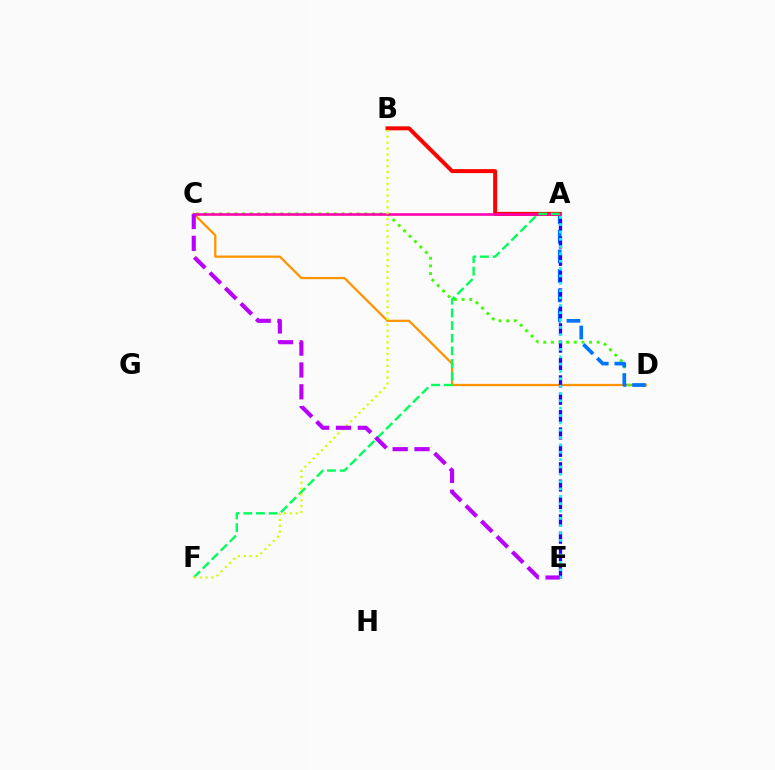{('C', 'D'): [{'color': '#ff9400', 'line_style': 'solid', 'thickness': 1.63}, {'color': '#3dff00', 'line_style': 'dotted', 'thickness': 2.08}], ('A', 'D'): [{'color': '#0074ff', 'line_style': 'dashed', 'thickness': 2.65}], ('A', 'B'): [{'color': '#ff0000', 'line_style': 'solid', 'thickness': 2.87}], ('A', 'E'): [{'color': '#2500ff', 'line_style': 'dashed', 'thickness': 2.36}, {'color': '#00fff6', 'line_style': 'dotted', 'thickness': 2.0}], ('A', 'C'): [{'color': '#ff00ac', 'line_style': 'solid', 'thickness': 1.87}], ('A', 'F'): [{'color': '#00ff5c', 'line_style': 'dashed', 'thickness': 1.72}], ('B', 'F'): [{'color': '#d1ff00', 'line_style': 'dotted', 'thickness': 1.6}], ('C', 'E'): [{'color': '#b900ff', 'line_style': 'dashed', 'thickness': 2.97}]}